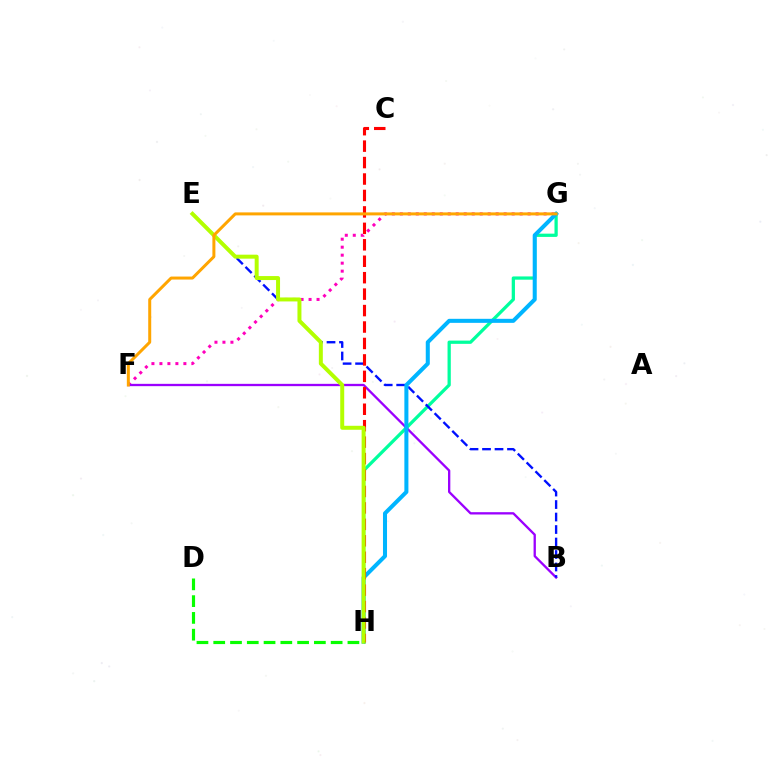{('F', 'G'): [{'color': '#ff00bd', 'line_style': 'dotted', 'thickness': 2.17}, {'color': '#ffa500', 'line_style': 'solid', 'thickness': 2.16}], ('G', 'H'): [{'color': '#00ff9d', 'line_style': 'solid', 'thickness': 2.34}, {'color': '#00b5ff', 'line_style': 'solid', 'thickness': 2.91}], ('B', 'F'): [{'color': '#9b00ff', 'line_style': 'solid', 'thickness': 1.67}], ('B', 'E'): [{'color': '#0010ff', 'line_style': 'dashed', 'thickness': 1.7}], ('C', 'H'): [{'color': '#ff0000', 'line_style': 'dashed', 'thickness': 2.23}], ('E', 'H'): [{'color': '#b3ff00', 'line_style': 'solid', 'thickness': 2.86}], ('D', 'H'): [{'color': '#08ff00', 'line_style': 'dashed', 'thickness': 2.28}]}